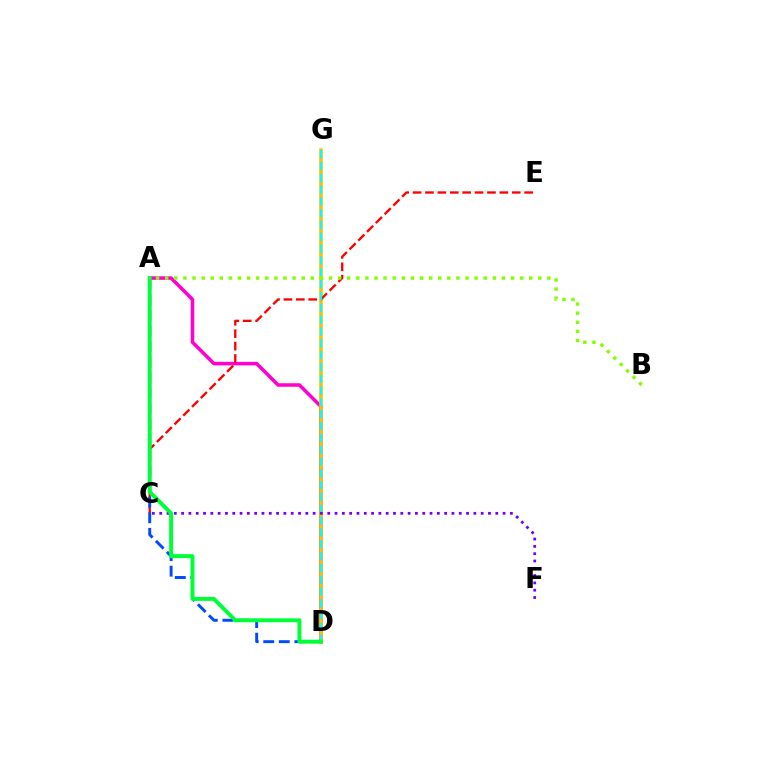{('A', 'D'): [{'color': '#ff00cf', 'line_style': 'solid', 'thickness': 2.54}, {'color': '#004bff', 'line_style': 'dashed', 'thickness': 2.11}, {'color': '#00ff39', 'line_style': 'solid', 'thickness': 2.84}], ('D', 'G'): [{'color': '#ffbd00', 'line_style': 'solid', 'thickness': 2.55}, {'color': '#00fff6', 'line_style': 'dashed', 'thickness': 1.61}], ('C', 'E'): [{'color': '#ff0000', 'line_style': 'dashed', 'thickness': 1.68}], ('C', 'F'): [{'color': '#7200ff', 'line_style': 'dotted', 'thickness': 1.99}], ('A', 'B'): [{'color': '#84ff00', 'line_style': 'dotted', 'thickness': 2.47}]}